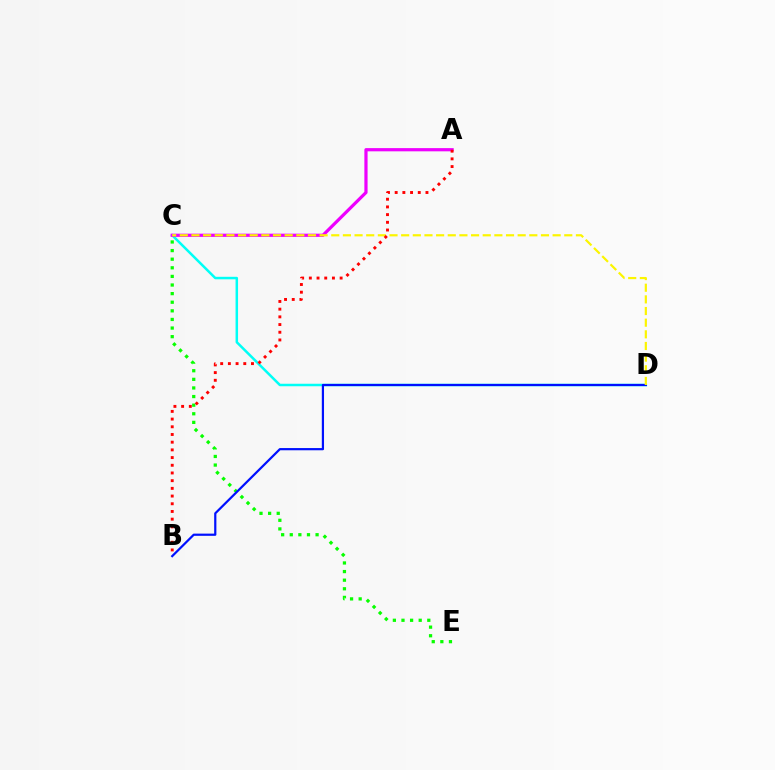{('C', 'E'): [{'color': '#08ff00', 'line_style': 'dotted', 'thickness': 2.34}], ('C', 'D'): [{'color': '#00fff6', 'line_style': 'solid', 'thickness': 1.8}, {'color': '#fcf500', 'line_style': 'dashed', 'thickness': 1.58}], ('A', 'C'): [{'color': '#ee00ff', 'line_style': 'solid', 'thickness': 2.31}], ('B', 'D'): [{'color': '#0010ff', 'line_style': 'solid', 'thickness': 1.59}], ('A', 'B'): [{'color': '#ff0000', 'line_style': 'dotted', 'thickness': 2.09}]}